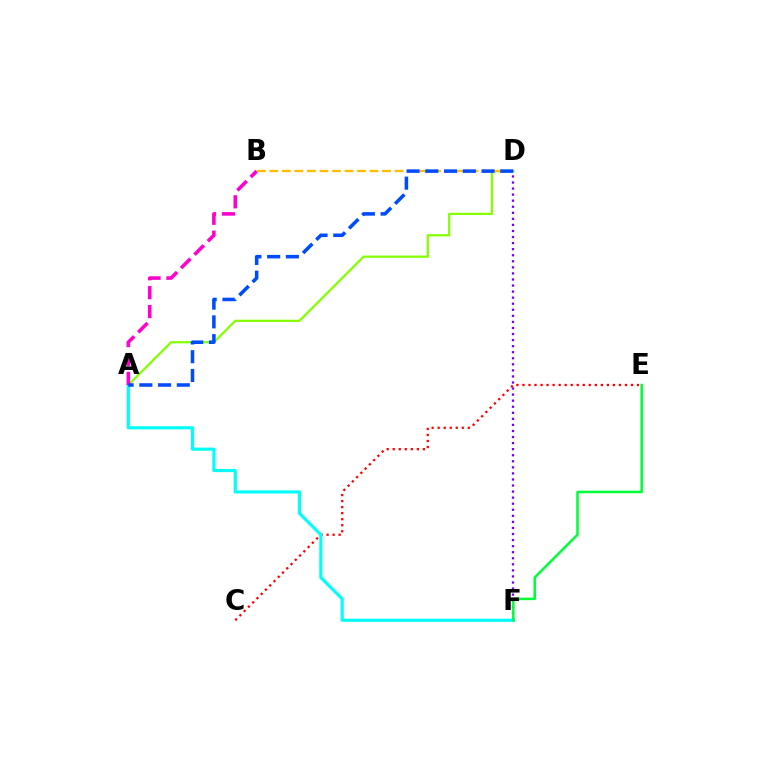{('D', 'F'): [{'color': '#7200ff', 'line_style': 'dotted', 'thickness': 1.65}], ('A', 'D'): [{'color': '#84ff00', 'line_style': 'solid', 'thickness': 1.61}, {'color': '#004bff', 'line_style': 'dashed', 'thickness': 2.55}], ('C', 'E'): [{'color': '#ff0000', 'line_style': 'dotted', 'thickness': 1.64}], ('A', 'F'): [{'color': '#00fff6', 'line_style': 'solid', 'thickness': 2.26}], ('A', 'B'): [{'color': '#ff00cf', 'line_style': 'dashed', 'thickness': 2.57}], ('B', 'D'): [{'color': '#ffbd00', 'line_style': 'dashed', 'thickness': 1.7}], ('E', 'F'): [{'color': '#00ff39', 'line_style': 'solid', 'thickness': 1.82}]}